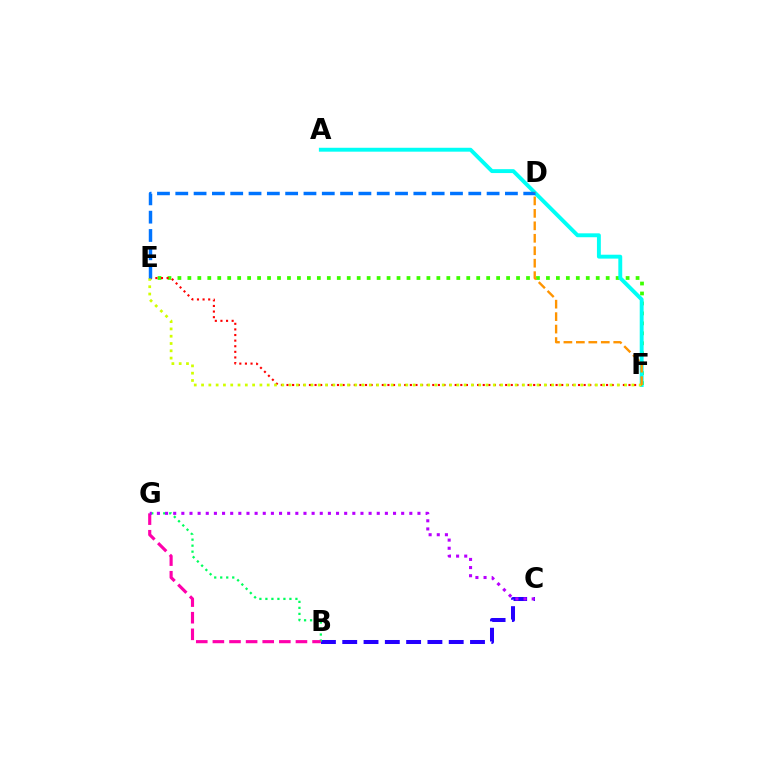{('B', 'C'): [{'color': '#2500ff', 'line_style': 'dashed', 'thickness': 2.89}], ('B', 'G'): [{'color': '#00ff5c', 'line_style': 'dotted', 'thickness': 1.63}, {'color': '#ff00ac', 'line_style': 'dashed', 'thickness': 2.26}], ('E', 'F'): [{'color': '#3dff00', 'line_style': 'dotted', 'thickness': 2.71}, {'color': '#ff0000', 'line_style': 'dotted', 'thickness': 1.52}, {'color': '#d1ff00', 'line_style': 'dotted', 'thickness': 1.98}], ('A', 'F'): [{'color': '#00fff6', 'line_style': 'solid', 'thickness': 2.81}], ('D', 'E'): [{'color': '#0074ff', 'line_style': 'dashed', 'thickness': 2.49}], ('D', 'F'): [{'color': '#ff9400', 'line_style': 'dashed', 'thickness': 1.69}], ('C', 'G'): [{'color': '#b900ff', 'line_style': 'dotted', 'thickness': 2.21}]}